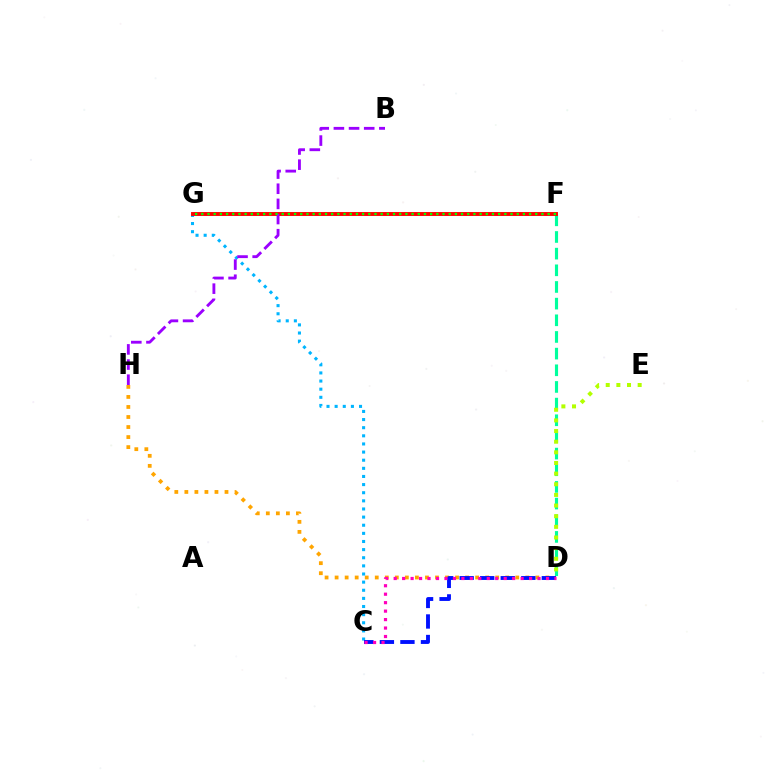{('D', 'H'): [{'color': '#ffa500', 'line_style': 'dotted', 'thickness': 2.73}], ('C', 'G'): [{'color': '#00b5ff', 'line_style': 'dotted', 'thickness': 2.21}], ('D', 'F'): [{'color': '#00ff9d', 'line_style': 'dashed', 'thickness': 2.26}], ('C', 'D'): [{'color': '#0010ff', 'line_style': 'dashed', 'thickness': 2.79}, {'color': '#ff00bd', 'line_style': 'dotted', 'thickness': 2.3}], ('D', 'E'): [{'color': '#b3ff00', 'line_style': 'dotted', 'thickness': 2.89}], ('F', 'G'): [{'color': '#ff0000', 'line_style': 'solid', 'thickness': 2.82}, {'color': '#08ff00', 'line_style': 'dotted', 'thickness': 1.68}], ('B', 'H'): [{'color': '#9b00ff', 'line_style': 'dashed', 'thickness': 2.06}]}